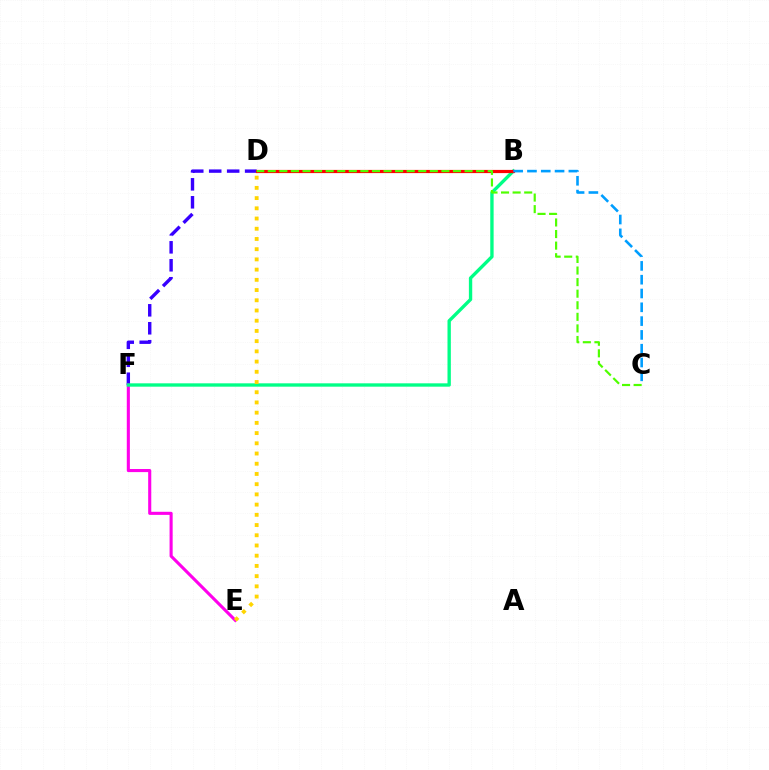{('D', 'F'): [{'color': '#3700ff', 'line_style': 'dashed', 'thickness': 2.44}], ('E', 'F'): [{'color': '#ff00ed', 'line_style': 'solid', 'thickness': 2.23}], ('B', 'F'): [{'color': '#00ff86', 'line_style': 'solid', 'thickness': 2.41}], ('B', 'D'): [{'color': '#ff0000', 'line_style': 'solid', 'thickness': 2.3}], ('B', 'C'): [{'color': '#009eff', 'line_style': 'dashed', 'thickness': 1.88}], ('C', 'D'): [{'color': '#4fff00', 'line_style': 'dashed', 'thickness': 1.57}], ('D', 'E'): [{'color': '#ffd500', 'line_style': 'dotted', 'thickness': 2.78}]}